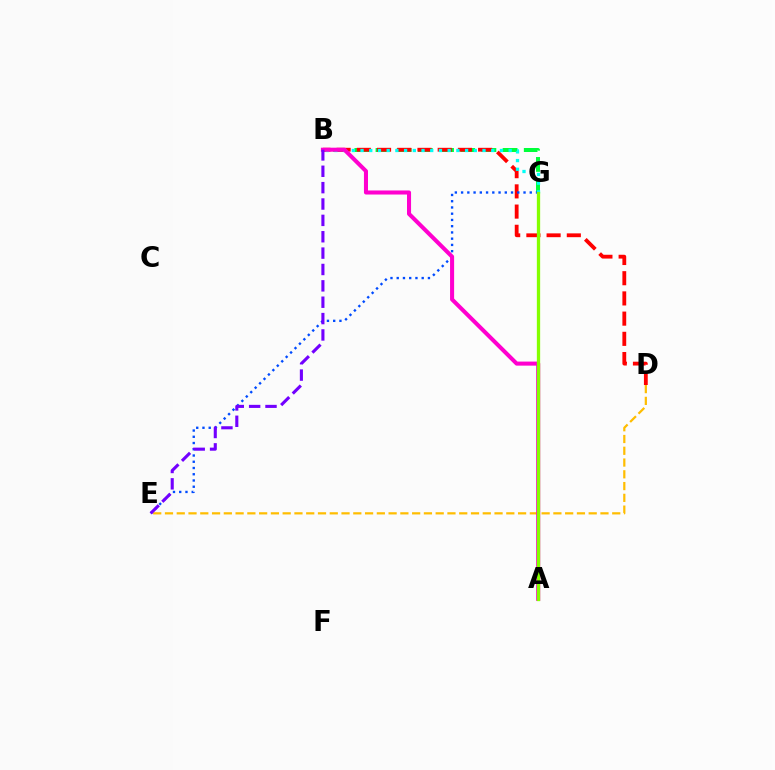{('B', 'G'): [{'color': '#00ff39', 'line_style': 'dashed', 'thickness': 2.88}, {'color': '#00fff6', 'line_style': 'dotted', 'thickness': 2.37}], ('B', 'D'): [{'color': '#ff0000', 'line_style': 'dashed', 'thickness': 2.75}], ('E', 'G'): [{'color': '#004bff', 'line_style': 'dotted', 'thickness': 1.7}], ('D', 'E'): [{'color': '#ffbd00', 'line_style': 'dashed', 'thickness': 1.6}], ('A', 'B'): [{'color': '#ff00cf', 'line_style': 'solid', 'thickness': 2.92}], ('B', 'E'): [{'color': '#7200ff', 'line_style': 'dashed', 'thickness': 2.22}], ('A', 'G'): [{'color': '#84ff00', 'line_style': 'solid', 'thickness': 2.37}]}